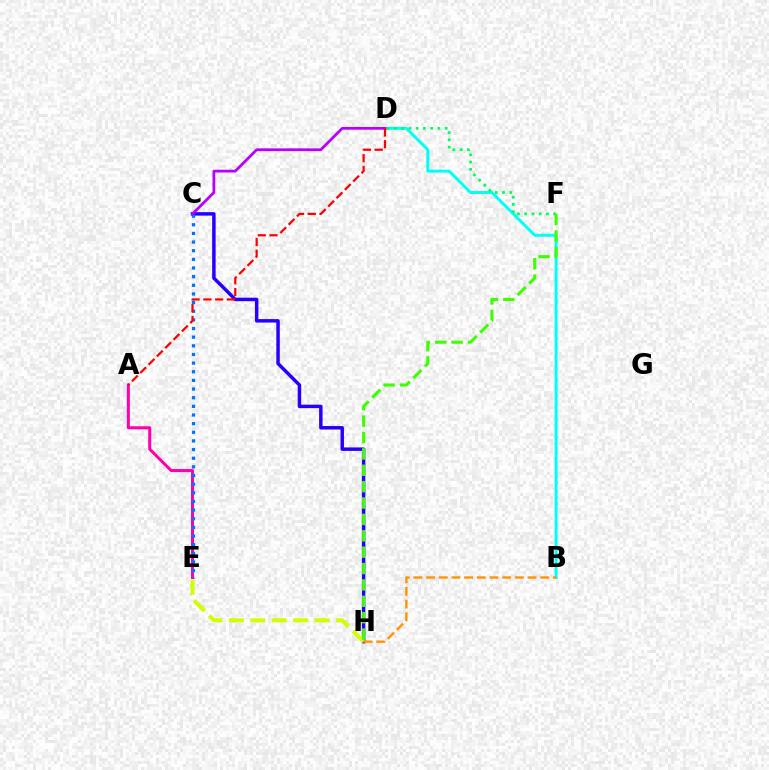{('B', 'D'): [{'color': '#00fff6', 'line_style': 'solid', 'thickness': 2.13}], ('C', 'H'): [{'color': '#2500ff', 'line_style': 'solid', 'thickness': 2.5}], ('E', 'H'): [{'color': '#d1ff00', 'line_style': 'dashed', 'thickness': 2.91}], ('D', 'F'): [{'color': '#00ff5c', 'line_style': 'dotted', 'thickness': 1.97}], ('A', 'E'): [{'color': '#ff00ac', 'line_style': 'solid', 'thickness': 2.18}], ('C', 'E'): [{'color': '#0074ff', 'line_style': 'dotted', 'thickness': 2.35}], ('B', 'H'): [{'color': '#ff9400', 'line_style': 'dashed', 'thickness': 1.72}], ('C', 'D'): [{'color': '#b900ff', 'line_style': 'solid', 'thickness': 1.98}], ('F', 'H'): [{'color': '#3dff00', 'line_style': 'dashed', 'thickness': 2.22}], ('A', 'D'): [{'color': '#ff0000', 'line_style': 'dashed', 'thickness': 1.6}]}